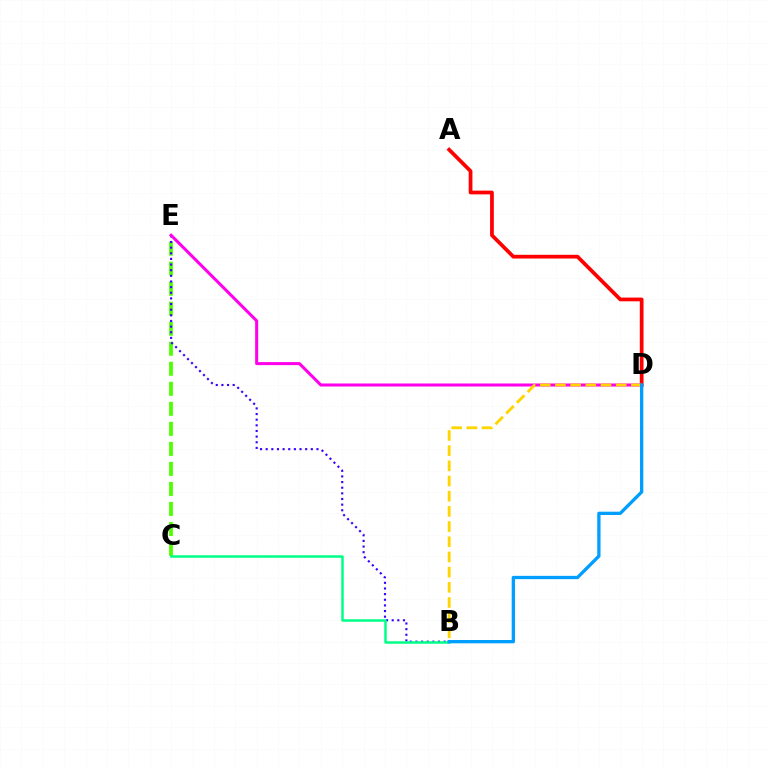{('C', 'E'): [{'color': '#4fff00', 'line_style': 'dashed', 'thickness': 2.72}], ('B', 'E'): [{'color': '#3700ff', 'line_style': 'dotted', 'thickness': 1.53}], ('D', 'E'): [{'color': '#ff00ed', 'line_style': 'solid', 'thickness': 2.19}], ('A', 'D'): [{'color': '#ff0000', 'line_style': 'solid', 'thickness': 2.69}], ('B', 'C'): [{'color': '#00ff86', 'line_style': 'solid', 'thickness': 1.8}], ('B', 'D'): [{'color': '#ffd500', 'line_style': 'dashed', 'thickness': 2.06}, {'color': '#009eff', 'line_style': 'solid', 'thickness': 2.38}]}